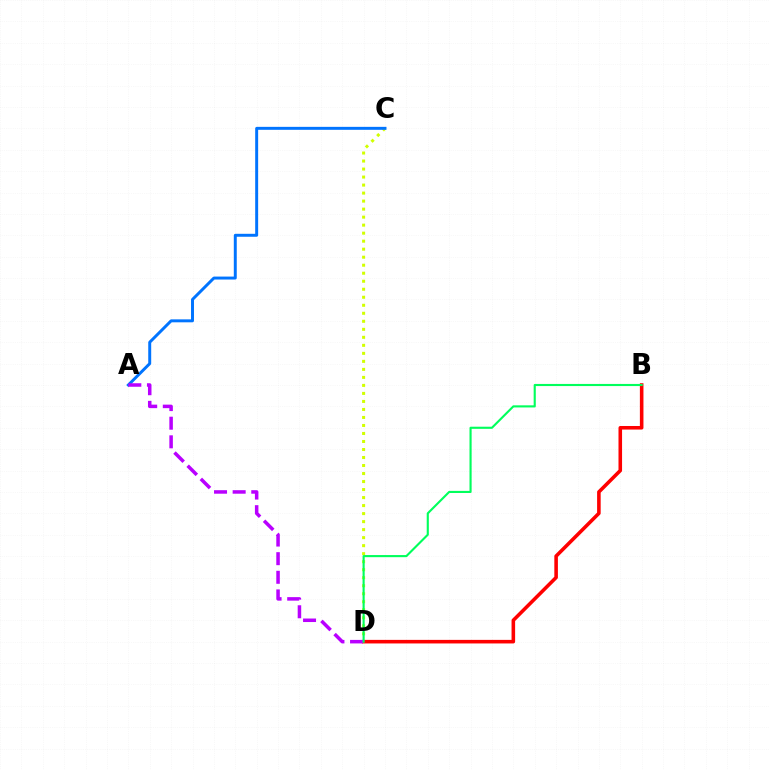{('C', 'D'): [{'color': '#d1ff00', 'line_style': 'dotted', 'thickness': 2.18}], ('A', 'C'): [{'color': '#0074ff', 'line_style': 'solid', 'thickness': 2.13}], ('B', 'D'): [{'color': '#ff0000', 'line_style': 'solid', 'thickness': 2.57}, {'color': '#00ff5c', 'line_style': 'solid', 'thickness': 1.53}], ('A', 'D'): [{'color': '#b900ff', 'line_style': 'dashed', 'thickness': 2.53}]}